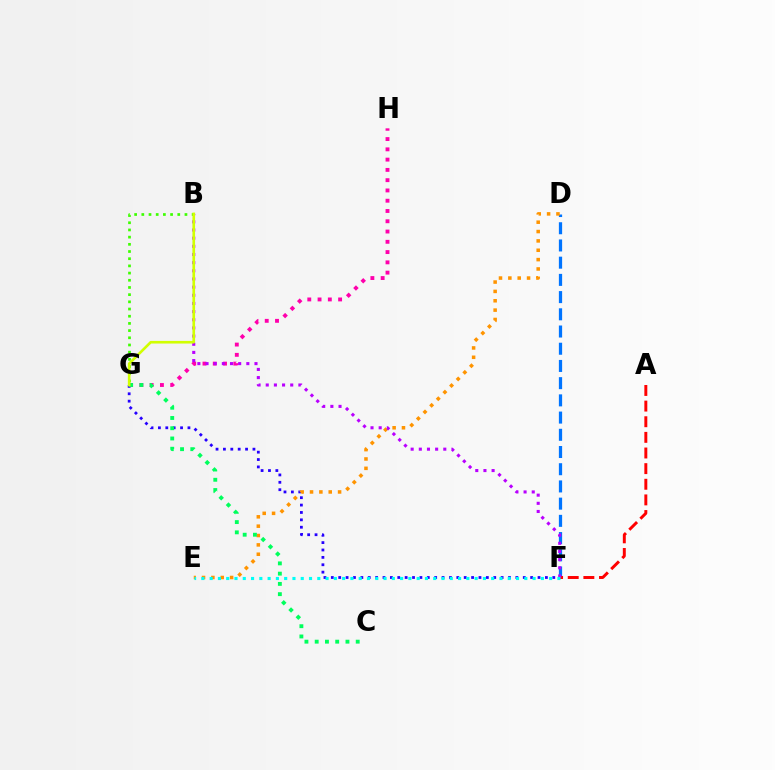{('F', 'G'): [{'color': '#2500ff', 'line_style': 'dotted', 'thickness': 2.01}], ('D', 'F'): [{'color': '#0074ff', 'line_style': 'dashed', 'thickness': 2.34}], ('G', 'H'): [{'color': '#ff00ac', 'line_style': 'dotted', 'thickness': 2.79}], ('D', 'E'): [{'color': '#ff9400', 'line_style': 'dotted', 'thickness': 2.54}], ('A', 'F'): [{'color': '#ff0000', 'line_style': 'dashed', 'thickness': 2.12}], ('B', 'F'): [{'color': '#b900ff', 'line_style': 'dotted', 'thickness': 2.22}], ('C', 'G'): [{'color': '#00ff5c', 'line_style': 'dotted', 'thickness': 2.79}], ('B', 'G'): [{'color': '#3dff00', 'line_style': 'dotted', 'thickness': 1.95}, {'color': '#d1ff00', 'line_style': 'solid', 'thickness': 1.89}], ('E', 'F'): [{'color': '#00fff6', 'line_style': 'dotted', 'thickness': 2.25}]}